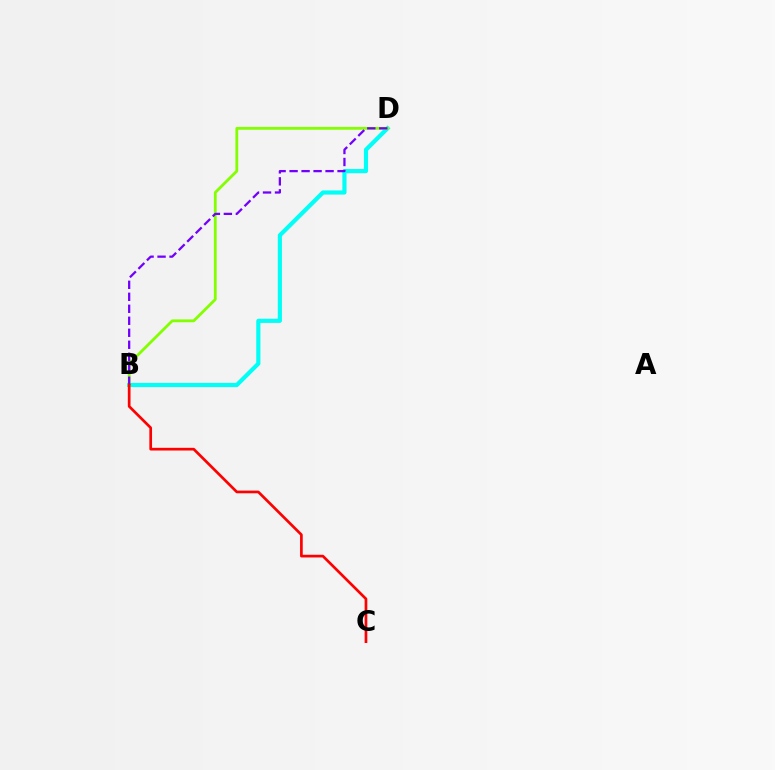{('B', 'D'): [{'color': '#00fff6', 'line_style': 'solid', 'thickness': 2.99}, {'color': '#84ff00', 'line_style': 'solid', 'thickness': 2.03}, {'color': '#7200ff', 'line_style': 'dashed', 'thickness': 1.63}], ('B', 'C'): [{'color': '#ff0000', 'line_style': 'solid', 'thickness': 1.94}]}